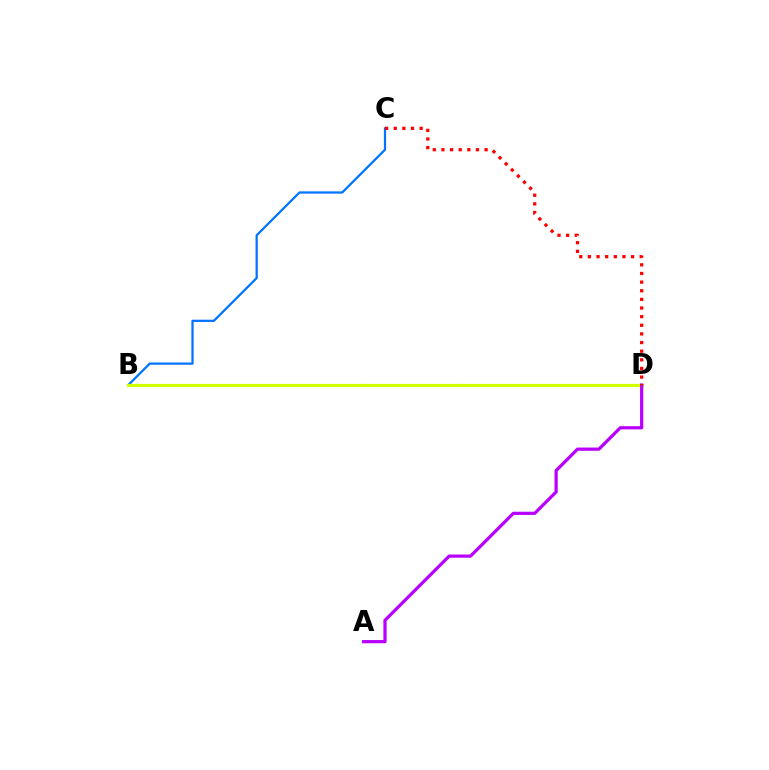{('B', 'C'): [{'color': '#0074ff', 'line_style': 'solid', 'thickness': 1.62}], ('B', 'D'): [{'color': '#00ff5c', 'line_style': 'dotted', 'thickness': 2.2}, {'color': '#d1ff00', 'line_style': 'solid', 'thickness': 2.3}], ('A', 'D'): [{'color': '#b900ff', 'line_style': 'solid', 'thickness': 2.32}], ('C', 'D'): [{'color': '#ff0000', 'line_style': 'dotted', 'thickness': 2.35}]}